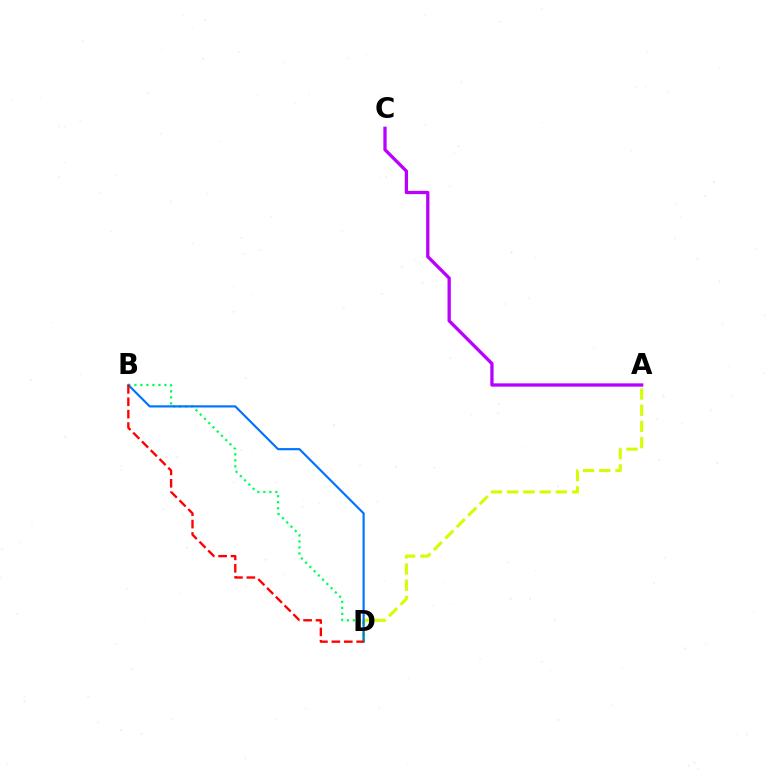{('A', 'D'): [{'color': '#d1ff00', 'line_style': 'dashed', 'thickness': 2.2}], ('B', 'D'): [{'color': '#00ff5c', 'line_style': 'dotted', 'thickness': 1.63}, {'color': '#0074ff', 'line_style': 'solid', 'thickness': 1.55}, {'color': '#ff0000', 'line_style': 'dashed', 'thickness': 1.69}], ('A', 'C'): [{'color': '#b900ff', 'line_style': 'solid', 'thickness': 2.37}]}